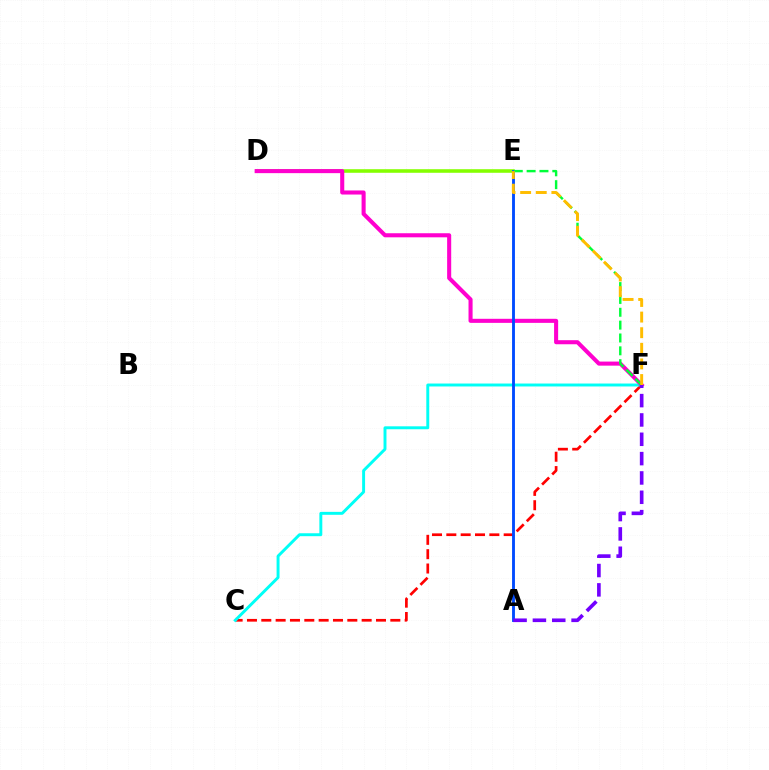{('C', 'F'): [{'color': '#ff0000', 'line_style': 'dashed', 'thickness': 1.95}, {'color': '#00fff6', 'line_style': 'solid', 'thickness': 2.11}], ('D', 'E'): [{'color': '#84ff00', 'line_style': 'solid', 'thickness': 2.57}], ('D', 'F'): [{'color': '#ff00cf', 'line_style': 'solid', 'thickness': 2.93}], ('A', 'E'): [{'color': '#004bff', 'line_style': 'solid', 'thickness': 2.06}], ('E', 'F'): [{'color': '#00ff39', 'line_style': 'dashed', 'thickness': 1.75}, {'color': '#ffbd00', 'line_style': 'dashed', 'thickness': 2.12}], ('A', 'F'): [{'color': '#7200ff', 'line_style': 'dashed', 'thickness': 2.63}]}